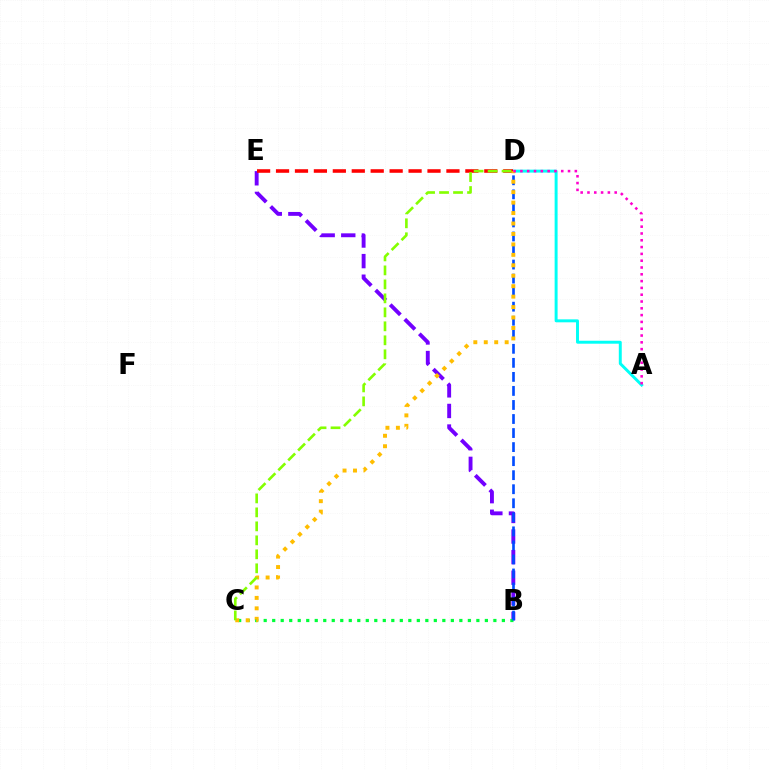{('B', 'E'): [{'color': '#7200ff', 'line_style': 'dashed', 'thickness': 2.8}], ('B', 'C'): [{'color': '#00ff39', 'line_style': 'dotted', 'thickness': 2.31}], ('B', 'D'): [{'color': '#004bff', 'line_style': 'dashed', 'thickness': 1.91}], ('A', 'D'): [{'color': '#00fff6', 'line_style': 'solid', 'thickness': 2.13}, {'color': '#ff00cf', 'line_style': 'dotted', 'thickness': 1.85}], ('D', 'E'): [{'color': '#ff0000', 'line_style': 'dashed', 'thickness': 2.57}], ('C', 'D'): [{'color': '#ffbd00', 'line_style': 'dotted', 'thickness': 2.84}, {'color': '#84ff00', 'line_style': 'dashed', 'thickness': 1.9}]}